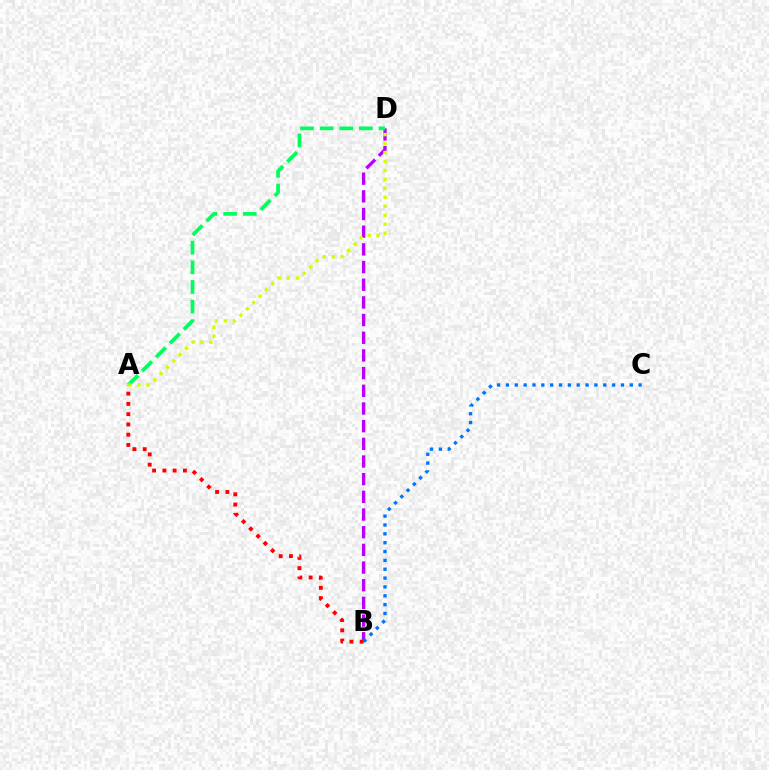{('B', 'D'): [{'color': '#b900ff', 'line_style': 'dashed', 'thickness': 2.4}], ('B', 'C'): [{'color': '#0074ff', 'line_style': 'dotted', 'thickness': 2.4}], ('A', 'B'): [{'color': '#ff0000', 'line_style': 'dotted', 'thickness': 2.79}], ('A', 'D'): [{'color': '#00ff5c', 'line_style': 'dashed', 'thickness': 2.67}, {'color': '#d1ff00', 'line_style': 'dotted', 'thickness': 2.44}]}